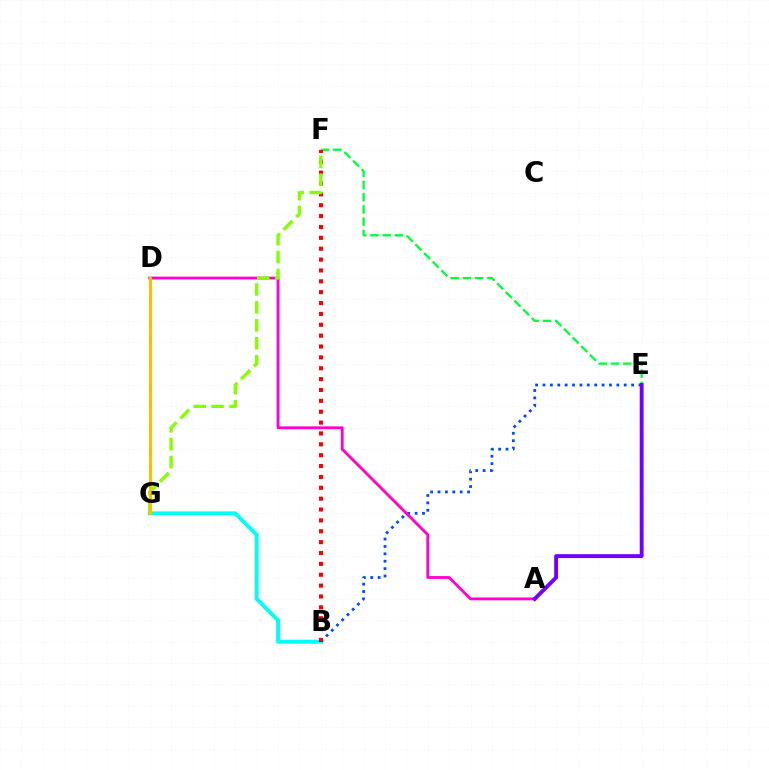{('B', 'G'): [{'color': '#00fff6', 'line_style': 'solid', 'thickness': 2.81}], ('E', 'F'): [{'color': '#00ff39', 'line_style': 'dashed', 'thickness': 1.66}], ('B', 'E'): [{'color': '#004bff', 'line_style': 'dotted', 'thickness': 2.01}], ('A', 'D'): [{'color': '#ff00cf', 'line_style': 'solid', 'thickness': 2.04}], ('A', 'E'): [{'color': '#7200ff', 'line_style': 'solid', 'thickness': 2.8}], ('B', 'F'): [{'color': '#ff0000', 'line_style': 'dotted', 'thickness': 2.95}], ('F', 'G'): [{'color': '#84ff00', 'line_style': 'dashed', 'thickness': 2.44}], ('D', 'G'): [{'color': '#ffbd00', 'line_style': 'solid', 'thickness': 2.24}]}